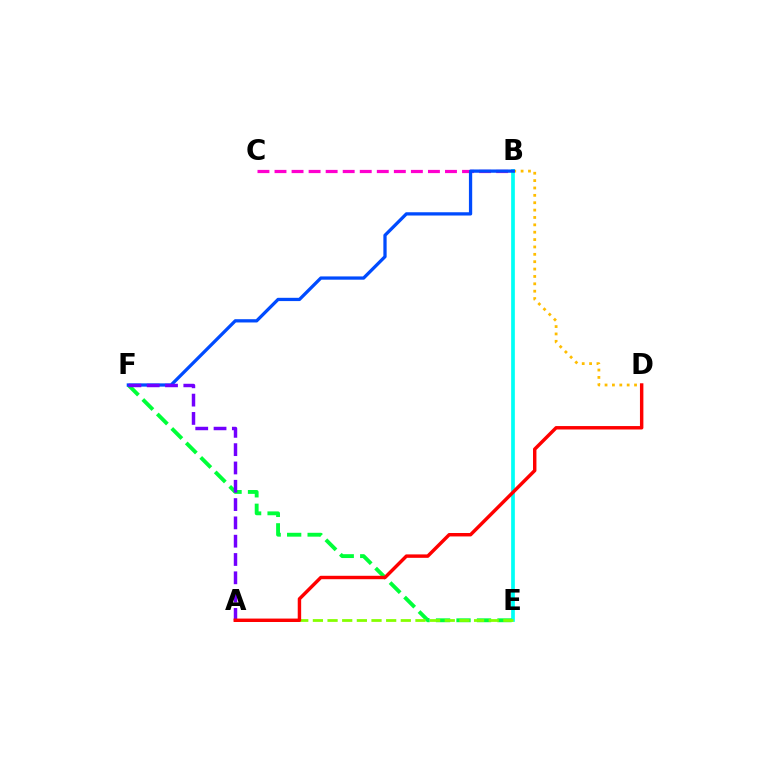{('B', 'D'): [{'color': '#ffbd00', 'line_style': 'dotted', 'thickness': 2.0}], ('B', 'E'): [{'color': '#00fff6', 'line_style': 'solid', 'thickness': 2.67}], ('B', 'C'): [{'color': '#ff00cf', 'line_style': 'dashed', 'thickness': 2.32}], ('E', 'F'): [{'color': '#00ff39', 'line_style': 'dashed', 'thickness': 2.78}], ('B', 'F'): [{'color': '#004bff', 'line_style': 'solid', 'thickness': 2.35}], ('A', 'F'): [{'color': '#7200ff', 'line_style': 'dashed', 'thickness': 2.49}], ('A', 'E'): [{'color': '#84ff00', 'line_style': 'dashed', 'thickness': 1.99}], ('A', 'D'): [{'color': '#ff0000', 'line_style': 'solid', 'thickness': 2.47}]}